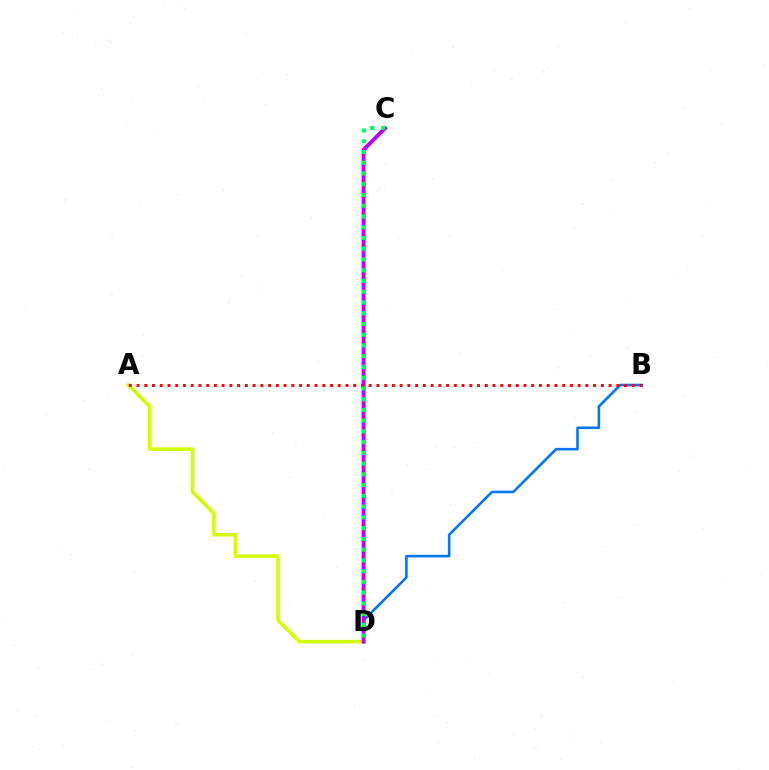{('B', 'D'): [{'color': '#0074ff', 'line_style': 'solid', 'thickness': 1.85}], ('A', 'D'): [{'color': '#d1ff00', 'line_style': 'solid', 'thickness': 2.59}], ('C', 'D'): [{'color': '#b900ff', 'line_style': 'solid', 'thickness': 2.81}, {'color': '#00ff5c', 'line_style': 'dotted', 'thickness': 2.92}], ('A', 'B'): [{'color': '#ff0000', 'line_style': 'dotted', 'thickness': 2.1}]}